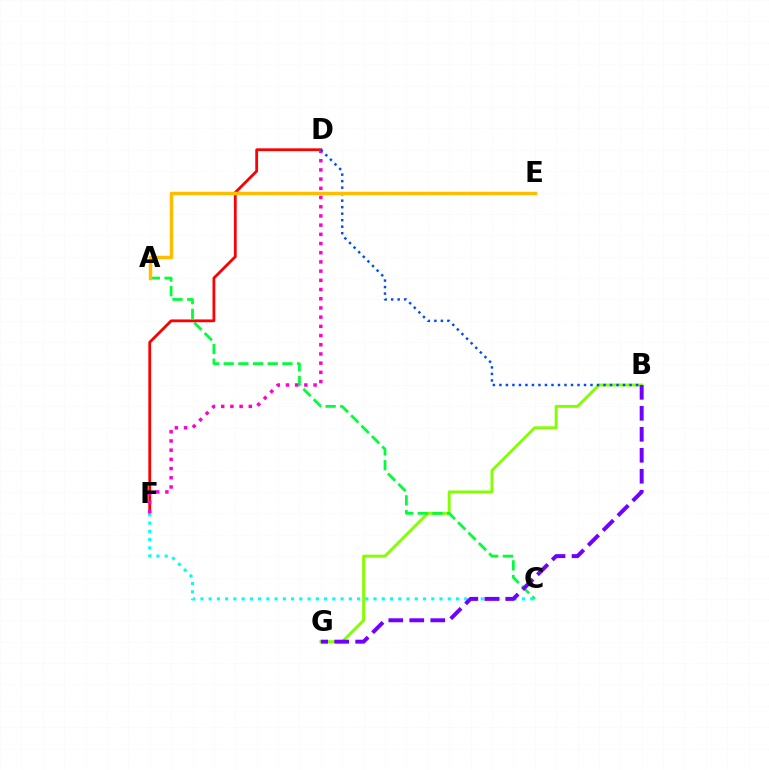{('B', 'G'): [{'color': '#84ff00', 'line_style': 'solid', 'thickness': 2.1}, {'color': '#7200ff', 'line_style': 'dashed', 'thickness': 2.85}], ('A', 'C'): [{'color': '#00ff39', 'line_style': 'dashed', 'thickness': 2.0}], ('D', 'F'): [{'color': '#ff0000', 'line_style': 'solid', 'thickness': 2.01}, {'color': '#ff00cf', 'line_style': 'dotted', 'thickness': 2.5}], ('C', 'F'): [{'color': '#00fff6', 'line_style': 'dotted', 'thickness': 2.24}], ('B', 'D'): [{'color': '#004bff', 'line_style': 'dotted', 'thickness': 1.77}], ('A', 'E'): [{'color': '#ffbd00', 'line_style': 'solid', 'thickness': 2.51}]}